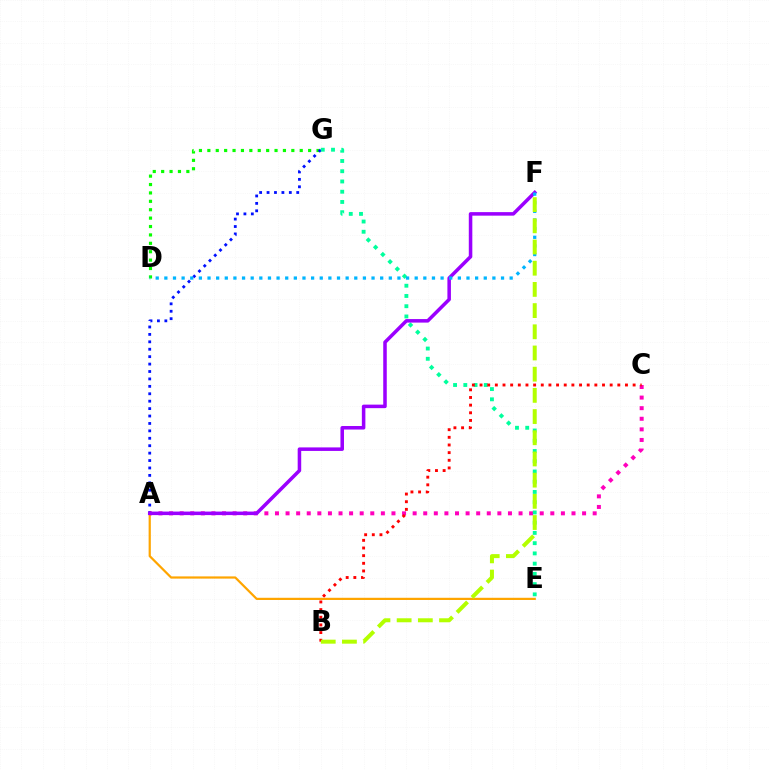{('A', 'E'): [{'color': '#ffa500', 'line_style': 'solid', 'thickness': 1.59}], ('D', 'G'): [{'color': '#08ff00', 'line_style': 'dotted', 'thickness': 2.28}], ('A', 'G'): [{'color': '#0010ff', 'line_style': 'dotted', 'thickness': 2.02}], ('A', 'C'): [{'color': '#ff00bd', 'line_style': 'dotted', 'thickness': 2.88}], ('E', 'G'): [{'color': '#00ff9d', 'line_style': 'dotted', 'thickness': 2.78}], ('B', 'C'): [{'color': '#ff0000', 'line_style': 'dotted', 'thickness': 2.08}], ('A', 'F'): [{'color': '#9b00ff', 'line_style': 'solid', 'thickness': 2.54}], ('D', 'F'): [{'color': '#00b5ff', 'line_style': 'dotted', 'thickness': 2.35}], ('B', 'F'): [{'color': '#b3ff00', 'line_style': 'dashed', 'thickness': 2.88}]}